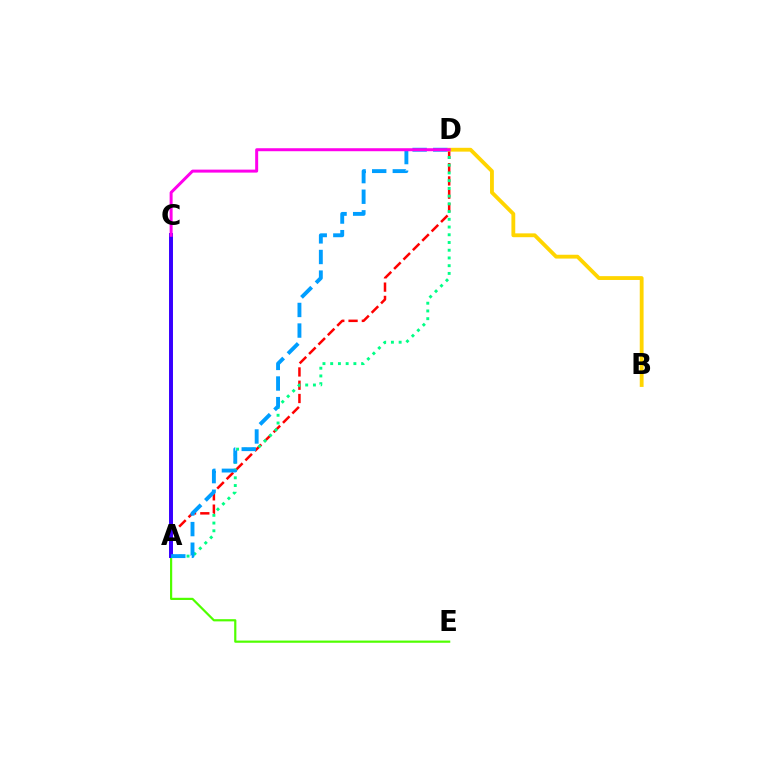{('A', 'D'): [{'color': '#ff0000', 'line_style': 'dashed', 'thickness': 1.8}, {'color': '#00ff86', 'line_style': 'dotted', 'thickness': 2.1}, {'color': '#009eff', 'line_style': 'dashed', 'thickness': 2.8}], ('A', 'E'): [{'color': '#4fff00', 'line_style': 'solid', 'thickness': 1.58}], ('B', 'D'): [{'color': '#ffd500', 'line_style': 'solid', 'thickness': 2.76}], ('A', 'C'): [{'color': '#3700ff', 'line_style': 'solid', 'thickness': 2.85}], ('C', 'D'): [{'color': '#ff00ed', 'line_style': 'solid', 'thickness': 2.15}]}